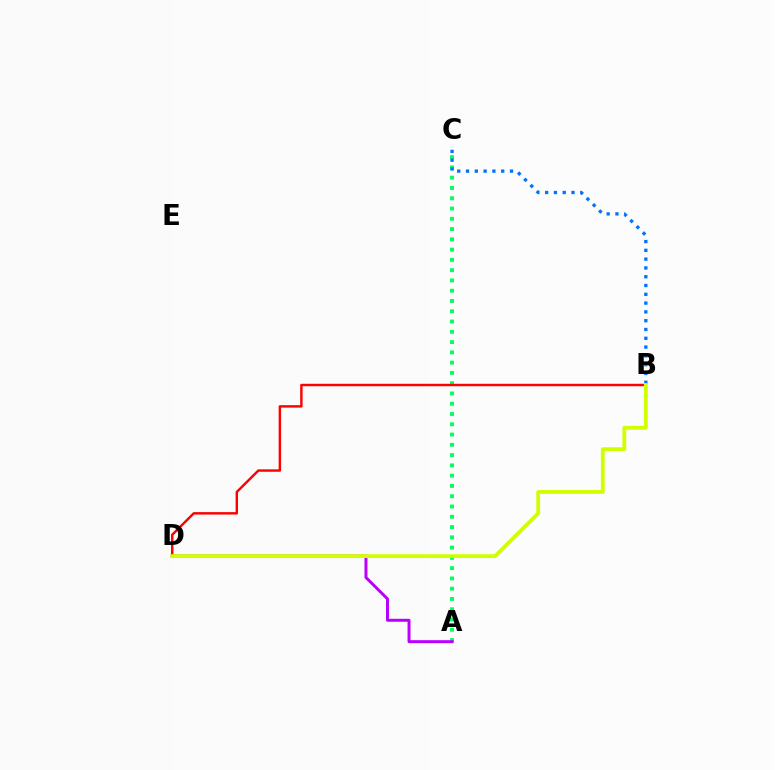{('A', 'C'): [{'color': '#00ff5c', 'line_style': 'dotted', 'thickness': 2.79}], ('A', 'D'): [{'color': '#b900ff', 'line_style': 'solid', 'thickness': 2.14}], ('B', 'C'): [{'color': '#0074ff', 'line_style': 'dotted', 'thickness': 2.39}], ('B', 'D'): [{'color': '#ff0000', 'line_style': 'solid', 'thickness': 1.75}, {'color': '#d1ff00', 'line_style': 'solid', 'thickness': 2.76}]}